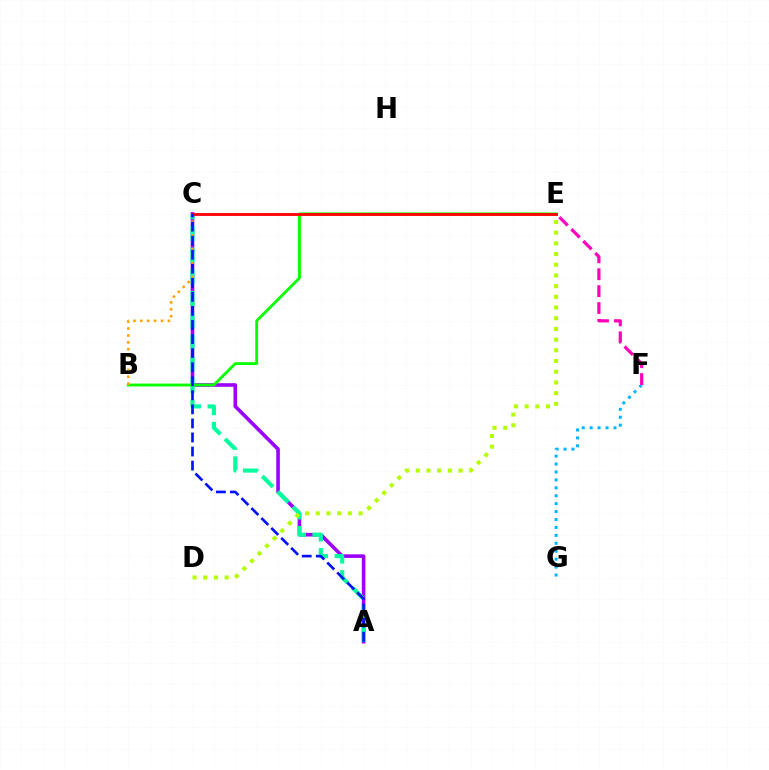{('A', 'C'): [{'color': '#9b00ff', 'line_style': 'solid', 'thickness': 2.59}, {'color': '#00ff9d', 'line_style': 'dashed', 'thickness': 2.95}, {'color': '#0010ff', 'line_style': 'dashed', 'thickness': 1.91}], ('F', 'G'): [{'color': '#00b5ff', 'line_style': 'dotted', 'thickness': 2.15}], ('E', 'F'): [{'color': '#ff00bd', 'line_style': 'dashed', 'thickness': 2.29}], ('B', 'E'): [{'color': '#08ff00', 'line_style': 'solid', 'thickness': 2.05}], ('C', 'E'): [{'color': '#ff0000', 'line_style': 'solid', 'thickness': 2.02}], ('B', 'C'): [{'color': '#ffa500', 'line_style': 'dotted', 'thickness': 1.87}], ('D', 'E'): [{'color': '#b3ff00', 'line_style': 'dotted', 'thickness': 2.91}]}